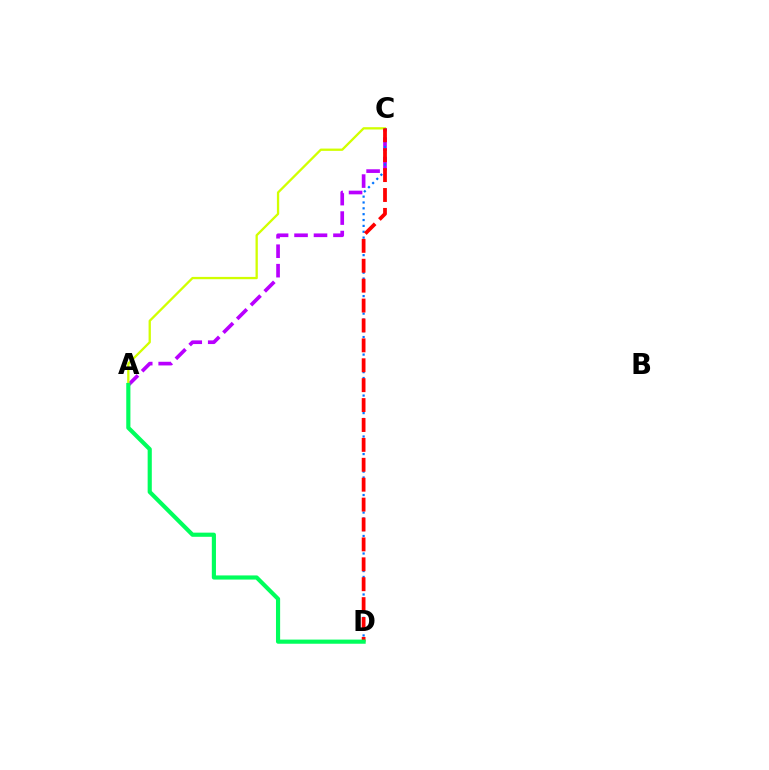{('A', 'C'): [{'color': '#b900ff', 'line_style': 'dashed', 'thickness': 2.64}, {'color': '#d1ff00', 'line_style': 'solid', 'thickness': 1.66}], ('C', 'D'): [{'color': '#0074ff', 'line_style': 'dotted', 'thickness': 1.59}, {'color': '#ff0000', 'line_style': 'dashed', 'thickness': 2.7}], ('A', 'D'): [{'color': '#00ff5c', 'line_style': 'solid', 'thickness': 2.99}]}